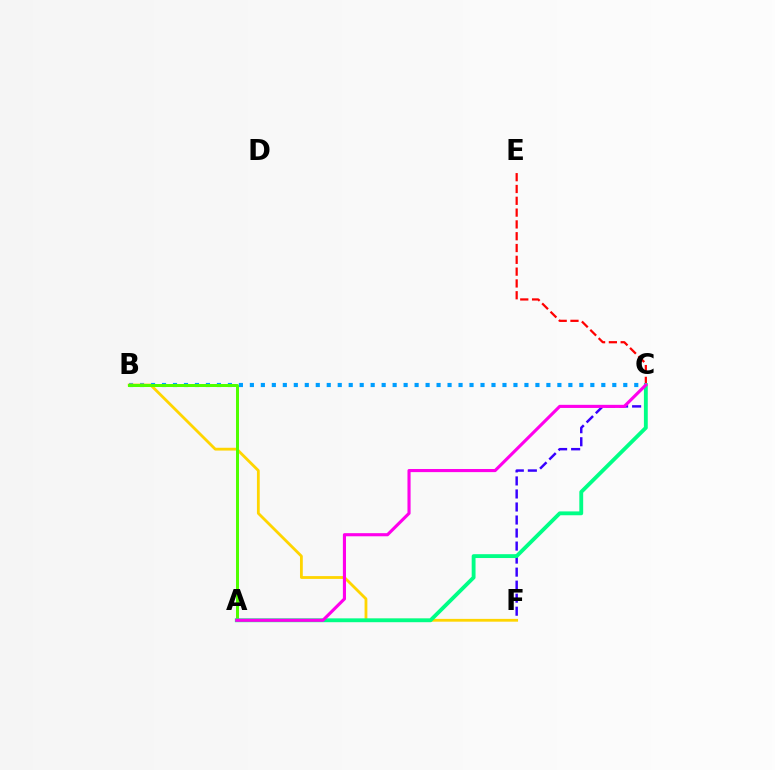{('B', 'C'): [{'color': '#009eff', 'line_style': 'dotted', 'thickness': 2.98}], ('C', 'E'): [{'color': '#ff0000', 'line_style': 'dashed', 'thickness': 1.6}], ('C', 'F'): [{'color': '#3700ff', 'line_style': 'dashed', 'thickness': 1.77}], ('B', 'F'): [{'color': '#ffd500', 'line_style': 'solid', 'thickness': 2.02}], ('A', 'B'): [{'color': '#4fff00', 'line_style': 'solid', 'thickness': 2.15}], ('A', 'C'): [{'color': '#00ff86', 'line_style': 'solid', 'thickness': 2.77}, {'color': '#ff00ed', 'line_style': 'solid', 'thickness': 2.25}]}